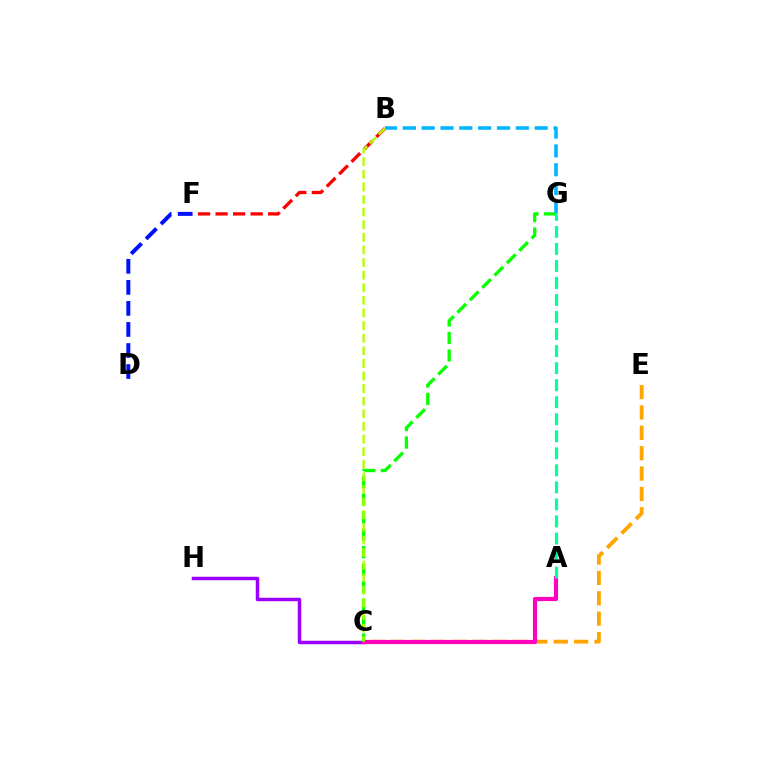{('B', 'F'): [{'color': '#ff0000', 'line_style': 'dashed', 'thickness': 2.38}], ('C', 'E'): [{'color': '#ffa500', 'line_style': 'dashed', 'thickness': 2.77}], ('B', 'G'): [{'color': '#00b5ff', 'line_style': 'dashed', 'thickness': 2.56}], ('C', 'H'): [{'color': '#9b00ff', 'line_style': 'solid', 'thickness': 2.5}], ('A', 'C'): [{'color': '#ff00bd', 'line_style': 'solid', 'thickness': 2.99}], ('C', 'G'): [{'color': '#08ff00', 'line_style': 'dashed', 'thickness': 2.37}], ('A', 'G'): [{'color': '#00ff9d', 'line_style': 'dashed', 'thickness': 2.31}], ('B', 'C'): [{'color': '#b3ff00', 'line_style': 'dashed', 'thickness': 1.71}], ('D', 'F'): [{'color': '#0010ff', 'line_style': 'dashed', 'thickness': 2.86}]}